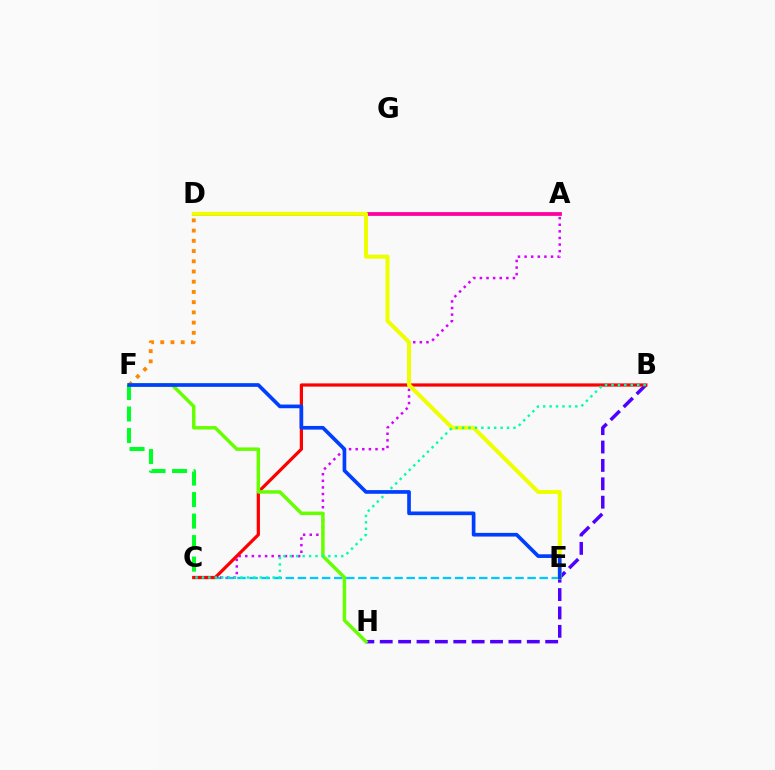{('B', 'H'): [{'color': '#4f00ff', 'line_style': 'dashed', 'thickness': 2.5}], ('A', 'D'): [{'color': '#ff00a0', 'line_style': 'solid', 'thickness': 2.72}], ('D', 'F'): [{'color': '#ff8800', 'line_style': 'dotted', 'thickness': 2.78}], ('C', 'E'): [{'color': '#00c7ff', 'line_style': 'dashed', 'thickness': 1.64}], ('A', 'C'): [{'color': '#d600ff', 'line_style': 'dotted', 'thickness': 1.79}], ('B', 'C'): [{'color': '#ff0000', 'line_style': 'solid', 'thickness': 2.32}, {'color': '#00ffaf', 'line_style': 'dotted', 'thickness': 1.75}], ('D', 'E'): [{'color': '#eeff00', 'line_style': 'solid', 'thickness': 2.9}], ('F', 'H'): [{'color': '#66ff00', 'line_style': 'solid', 'thickness': 2.5}], ('C', 'F'): [{'color': '#00ff27', 'line_style': 'dashed', 'thickness': 2.92}], ('E', 'F'): [{'color': '#003fff', 'line_style': 'solid', 'thickness': 2.65}]}